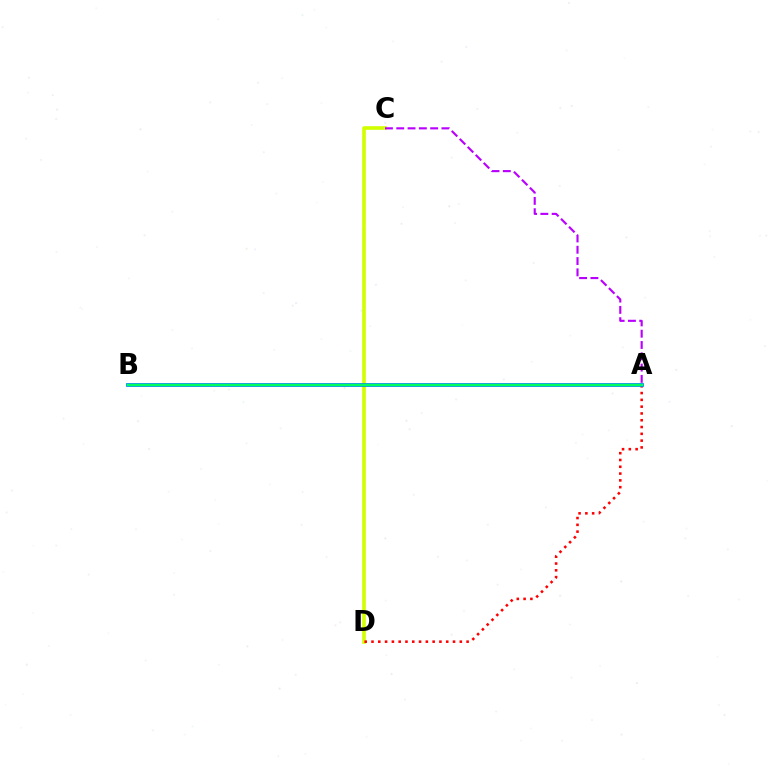{('C', 'D'): [{'color': '#d1ff00', 'line_style': 'solid', 'thickness': 2.61}], ('A', 'D'): [{'color': '#ff0000', 'line_style': 'dotted', 'thickness': 1.85}], ('A', 'B'): [{'color': '#0074ff', 'line_style': 'solid', 'thickness': 2.67}, {'color': '#00ff5c', 'line_style': 'solid', 'thickness': 1.78}], ('A', 'C'): [{'color': '#b900ff', 'line_style': 'dashed', 'thickness': 1.53}]}